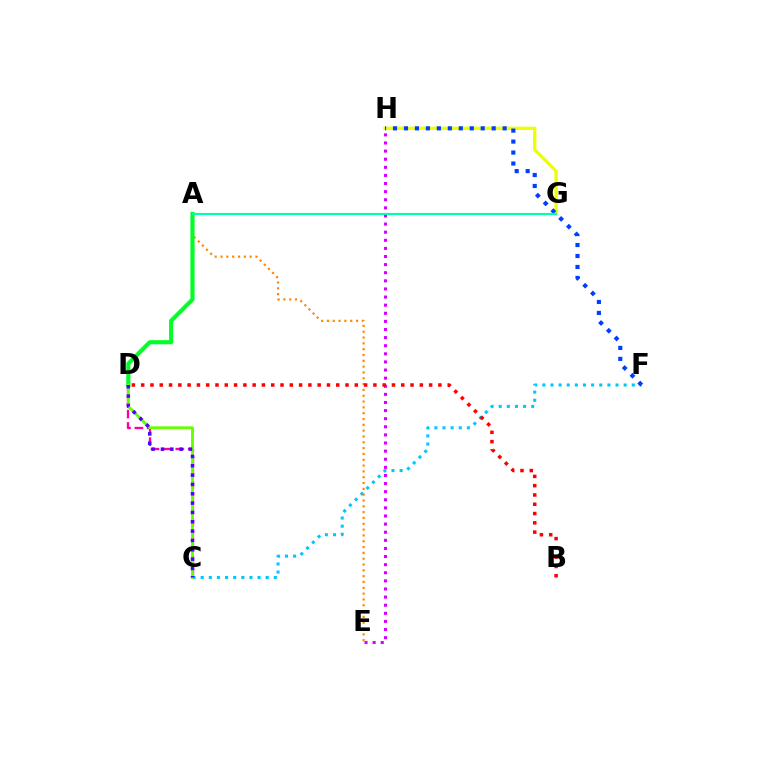{('C', 'F'): [{'color': '#00c7ff', 'line_style': 'dotted', 'thickness': 2.21}], ('A', 'E'): [{'color': '#ff8800', 'line_style': 'dotted', 'thickness': 1.58}], ('G', 'H'): [{'color': '#eeff00', 'line_style': 'solid', 'thickness': 2.43}], ('A', 'D'): [{'color': '#00ff27', 'line_style': 'solid', 'thickness': 2.97}], ('F', 'H'): [{'color': '#003fff', 'line_style': 'dotted', 'thickness': 2.98}], ('C', 'D'): [{'color': '#ff00a0', 'line_style': 'dashed', 'thickness': 1.68}, {'color': '#66ff00', 'line_style': 'solid', 'thickness': 2.06}, {'color': '#4f00ff', 'line_style': 'dotted', 'thickness': 2.54}], ('E', 'H'): [{'color': '#d600ff', 'line_style': 'dotted', 'thickness': 2.2}], ('B', 'D'): [{'color': '#ff0000', 'line_style': 'dotted', 'thickness': 2.52}], ('A', 'G'): [{'color': '#00ffaf', 'line_style': 'solid', 'thickness': 1.55}]}